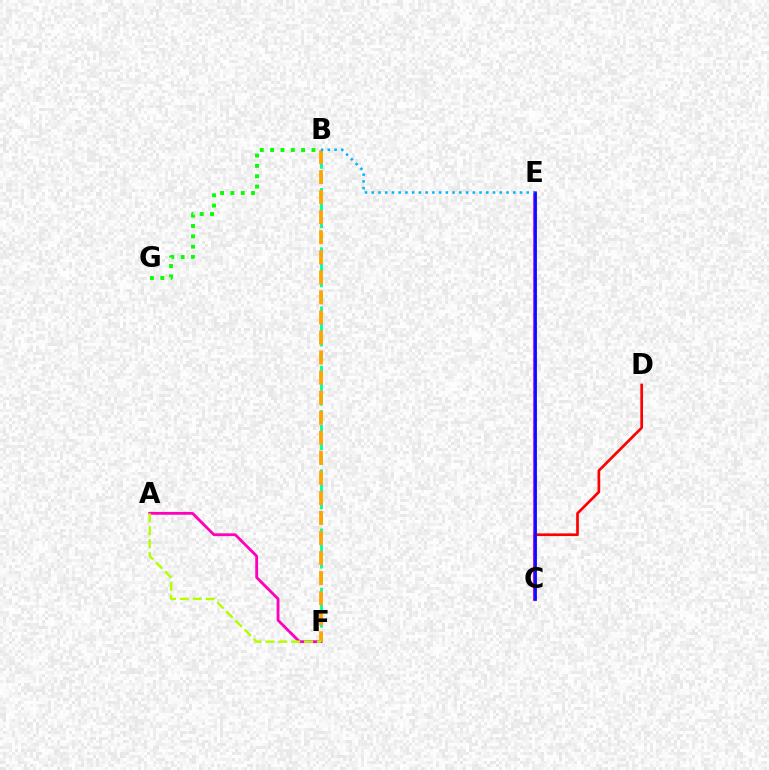{('B', 'F'): [{'color': '#00ff9d', 'line_style': 'dashed', 'thickness': 2.01}, {'color': '#ffa500', 'line_style': 'dashed', 'thickness': 2.72}], ('B', 'G'): [{'color': '#08ff00', 'line_style': 'dotted', 'thickness': 2.81}], ('C', 'D'): [{'color': '#ff0000', 'line_style': 'solid', 'thickness': 1.93}], ('A', 'F'): [{'color': '#ff00bd', 'line_style': 'solid', 'thickness': 2.03}, {'color': '#b3ff00', 'line_style': 'dashed', 'thickness': 1.75}], ('C', 'E'): [{'color': '#9b00ff', 'line_style': 'solid', 'thickness': 2.57}, {'color': '#0010ff', 'line_style': 'solid', 'thickness': 1.8}], ('B', 'E'): [{'color': '#00b5ff', 'line_style': 'dotted', 'thickness': 1.83}]}